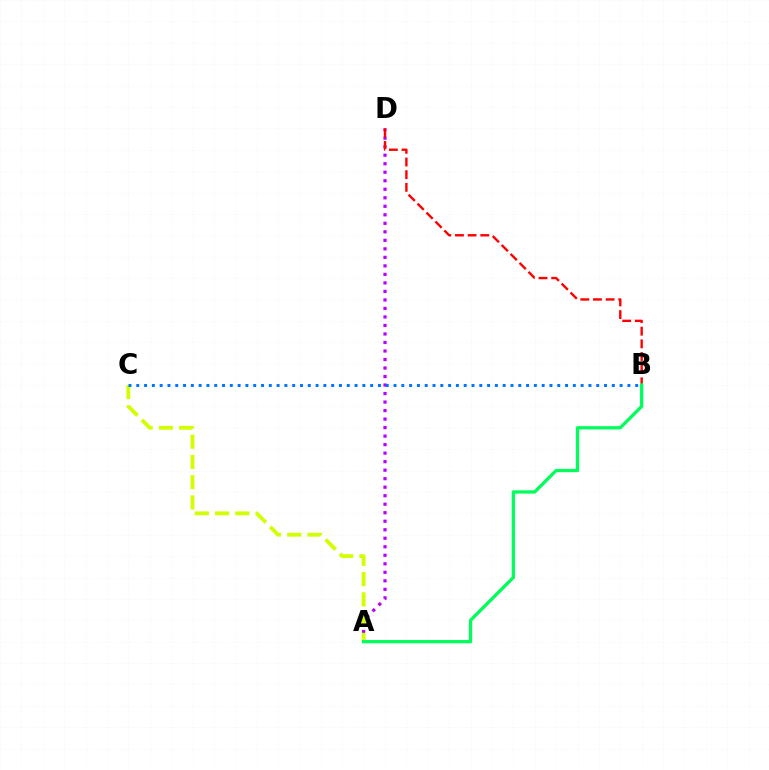{('A', 'D'): [{'color': '#b900ff', 'line_style': 'dotted', 'thickness': 2.31}], ('A', 'C'): [{'color': '#d1ff00', 'line_style': 'dashed', 'thickness': 2.75}], ('B', 'D'): [{'color': '#ff0000', 'line_style': 'dashed', 'thickness': 1.72}], ('A', 'B'): [{'color': '#00ff5c', 'line_style': 'solid', 'thickness': 2.36}], ('B', 'C'): [{'color': '#0074ff', 'line_style': 'dotted', 'thickness': 2.12}]}